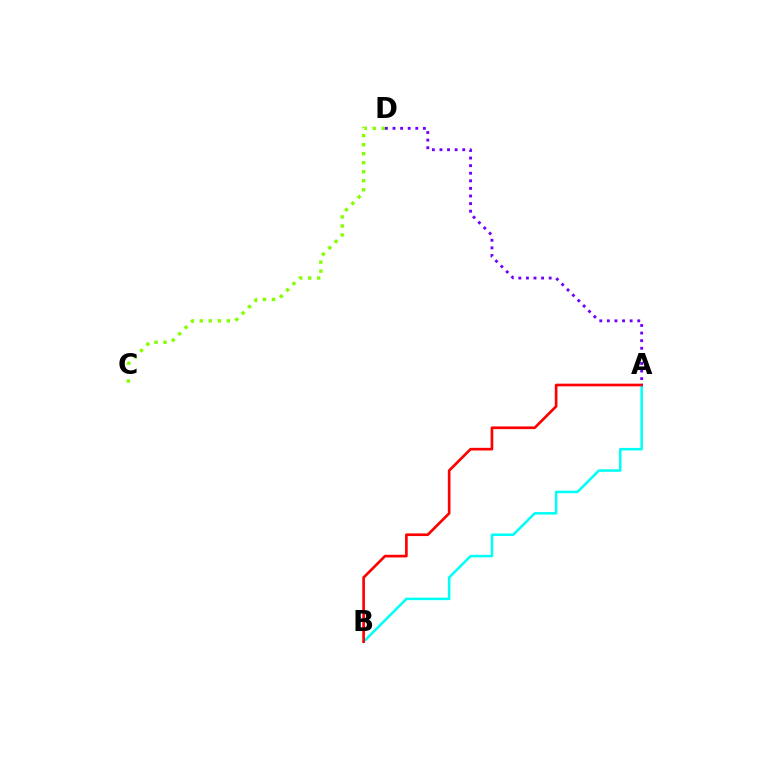{('A', 'B'): [{'color': '#00fff6', 'line_style': 'solid', 'thickness': 1.82}, {'color': '#ff0000', 'line_style': 'solid', 'thickness': 1.92}], ('C', 'D'): [{'color': '#84ff00', 'line_style': 'dotted', 'thickness': 2.45}], ('A', 'D'): [{'color': '#7200ff', 'line_style': 'dotted', 'thickness': 2.06}]}